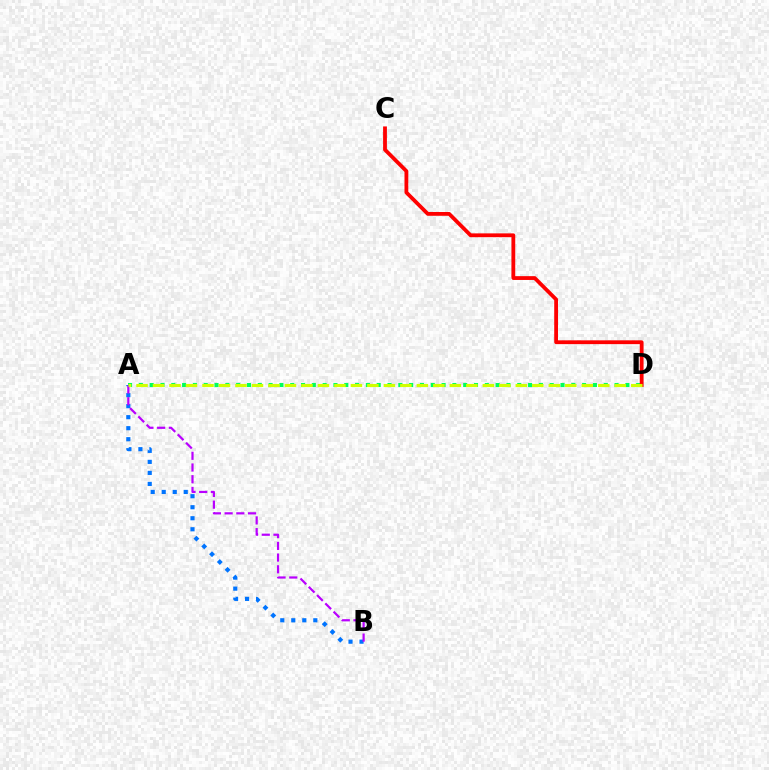{('A', 'D'): [{'color': '#00ff5c', 'line_style': 'dotted', 'thickness': 2.94}, {'color': '#d1ff00', 'line_style': 'dashed', 'thickness': 2.24}], ('A', 'B'): [{'color': '#0074ff', 'line_style': 'dotted', 'thickness': 2.99}, {'color': '#b900ff', 'line_style': 'dashed', 'thickness': 1.59}], ('C', 'D'): [{'color': '#ff0000', 'line_style': 'solid', 'thickness': 2.74}]}